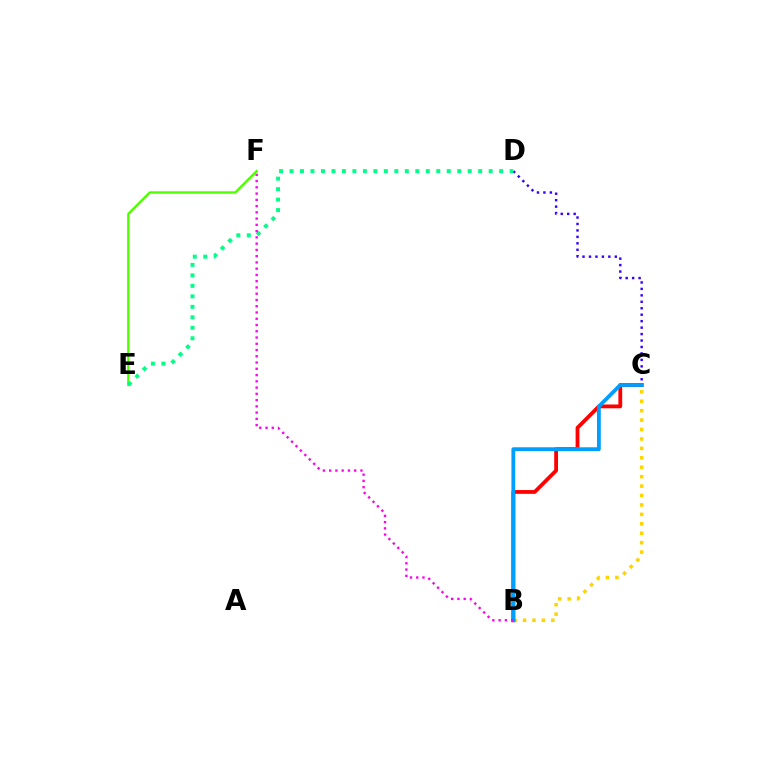{('C', 'D'): [{'color': '#3700ff', 'line_style': 'dotted', 'thickness': 1.75}], ('E', 'F'): [{'color': '#4fff00', 'line_style': 'solid', 'thickness': 1.71}], ('B', 'C'): [{'color': '#ffd500', 'line_style': 'dotted', 'thickness': 2.56}, {'color': '#ff0000', 'line_style': 'solid', 'thickness': 2.74}, {'color': '#009eff', 'line_style': 'solid', 'thickness': 2.74}], ('D', 'E'): [{'color': '#00ff86', 'line_style': 'dotted', 'thickness': 2.85}], ('B', 'F'): [{'color': '#ff00ed', 'line_style': 'dotted', 'thickness': 1.7}]}